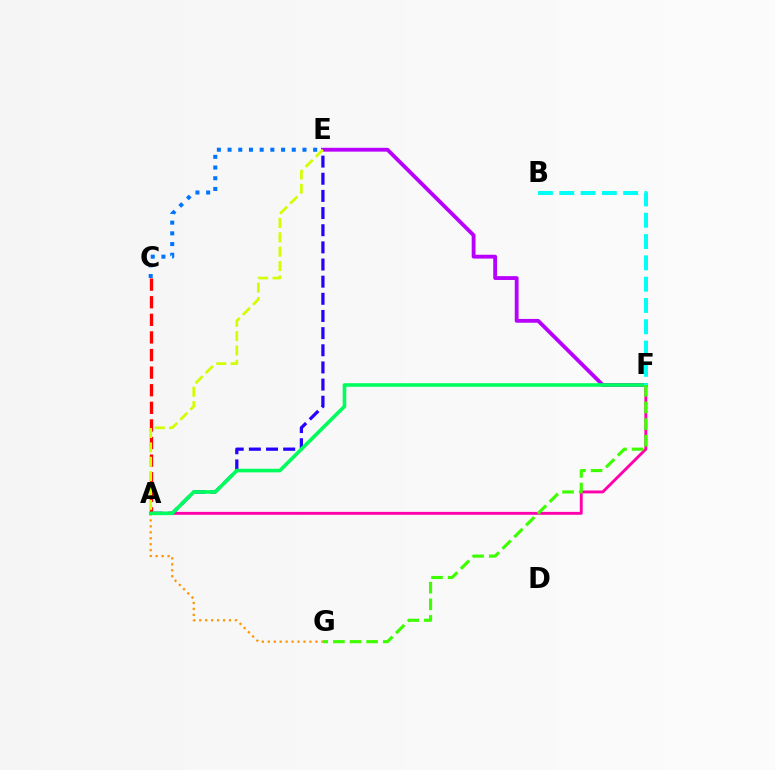{('A', 'G'): [{'color': '#ff9400', 'line_style': 'dotted', 'thickness': 1.62}], ('A', 'F'): [{'color': '#ff00ac', 'line_style': 'solid', 'thickness': 2.08}, {'color': '#00ff5c', 'line_style': 'solid', 'thickness': 2.6}], ('E', 'F'): [{'color': '#b900ff', 'line_style': 'solid', 'thickness': 2.76}], ('A', 'E'): [{'color': '#2500ff', 'line_style': 'dashed', 'thickness': 2.33}, {'color': '#d1ff00', 'line_style': 'dashed', 'thickness': 1.95}], ('A', 'C'): [{'color': '#ff0000', 'line_style': 'dashed', 'thickness': 2.39}], ('B', 'F'): [{'color': '#00fff6', 'line_style': 'dashed', 'thickness': 2.89}], ('F', 'G'): [{'color': '#3dff00', 'line_style': 'dashed', 'thickness': 2.26}], ('C', 'E'): [{'color': '#0074ff', 'line_style': 'dotted', 'thickness': 2.91}]}